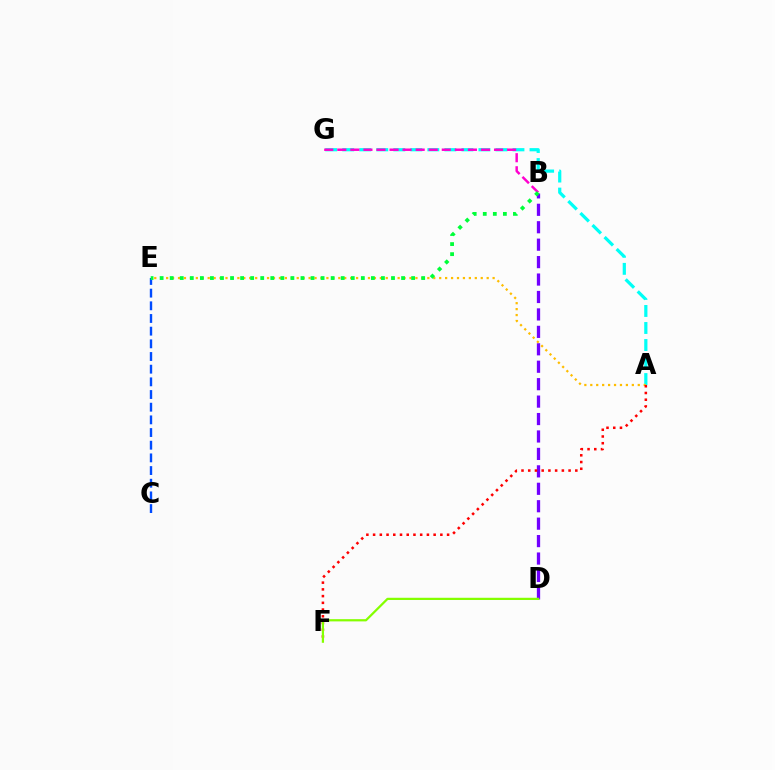{('B', 'D'): [{'color': '#7200ff', 'line_style': 'dashed', 'thickness': 2.37}], ('A', 'G'): [{'color': '#00fff6', 'line_style': 'dashed', 'thickness': 2.31}], ('A', 'E'): [{'color': '#ffbd00', 'line_style': 'dotted', 'thickness': 1.61}], ('A', 'F'): [{'color': '#ff0000', 'line_style': 'dotted', 'thickness': 1.83}], ('B', 'G'): [{'color': '#ff00cf', 'line_style': 'dashed', 'thickness': 1.77}], ('D', 'F'): [{'color': '#84ff00', 'line_style': 'solid', 'thickness': 1.6}], ('C', 'E'): [{'color': '#004bff', 'line_style': 'dashed', 'thickness': 1.72}], ('B', 'E'): [{'color': '#00ff39', 'line_style': 'dotted', 'thickness': 2.73}]}